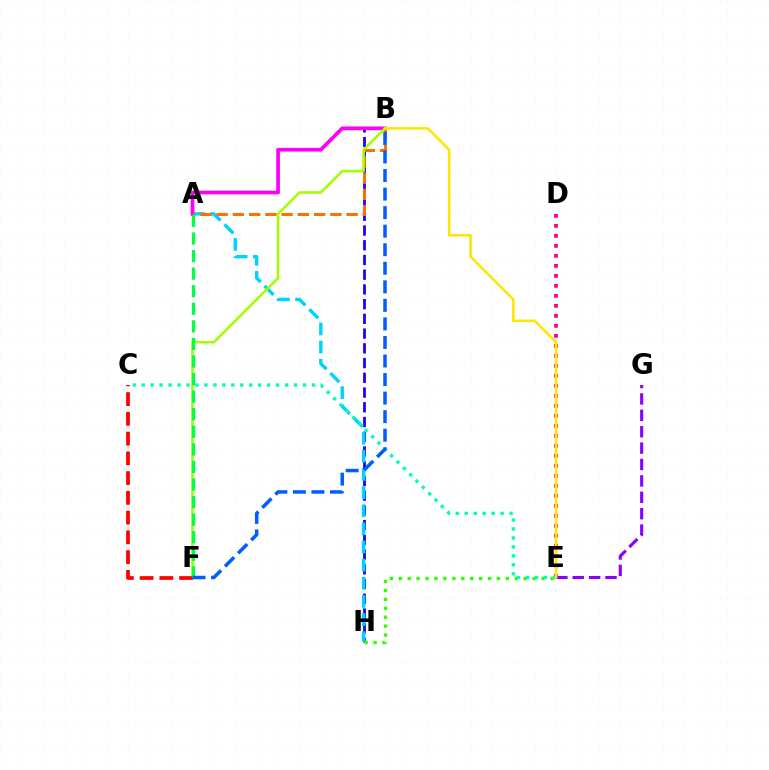{('B', 'H'): [{'color': '#1900ff', 'line_style': 'dashed', 'thickness': 2.0}], ('A', 'H'): [{'color': '#00d3ff', 'line_style': 'dashed', 'thickness': 2.46}], ('D', 'E'): [{'color': '#ff0088', 'line_style': 'dotted', 'thickness': 2.72}], ('A', 'B'): [{'color': '#fa00f9', 'line_style': 'solid', 'thickness': 2.68}, {'color': '#ff7000', 'line_style': 'dashed', 'thickness': 2.21}], ('E', 'G'): [{'color': '#8a00ff', 'line_style': 'dashed', 'thickness': 2.23}], ('E', 'H'): [{'color': '#31ff00', 'line_style': 'dotted', 'thickness': 2.42}], ('B', 'F'): [{'color': '#a2ff00', 'line_style': 'solid', 'thickness': 1.84}, {'color': '#005dff', 'line_style': 'dashed', 'thickness': 2.52}], ('C', 'F'): [{'color': '#ff0000', 'line_style': 'dashed', 'thickness': 2.68}], ('C', 'E'): [{'color': '#00ffbb', 'line_style': 'dotted', 'thickness': 2.43}], ('B', 'E'): [{'color': '#ffe600', 'line_style': 'solid', 'thickness': 1.82}], ('A', 'F'): [{'color': '#00ff45', 'line_style': 'dashed', 'thickness': 2.39}]}